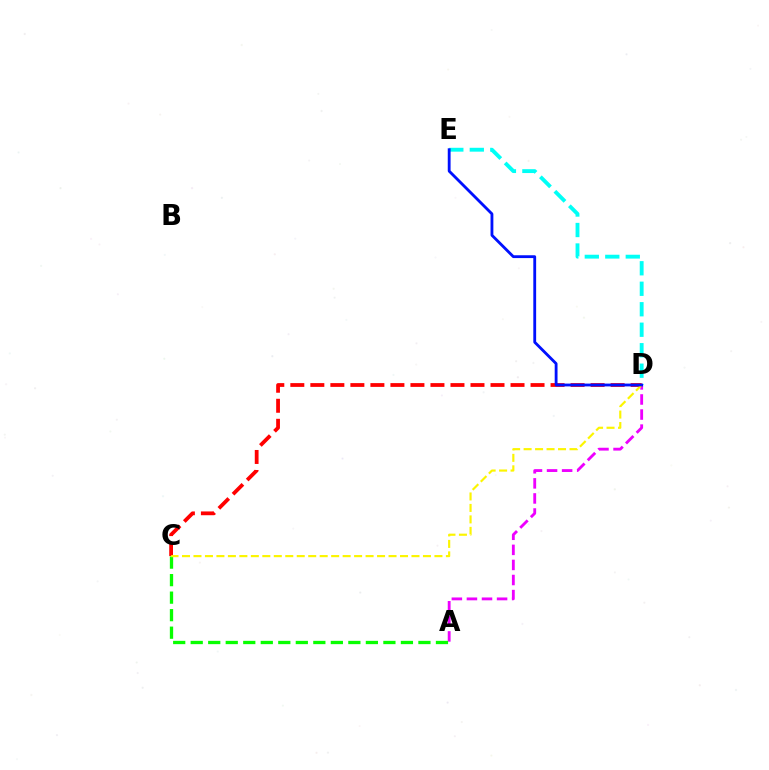{('D', 'E'): [{'color': '#00fff6', 'line_style': 'dashed', 'thickness': 2.78}, {'color': '#0010ff', 'line_style': 'solid', 'thickness': 2.04}], ('A', 'D'): [{'color': '#ee00ff', 'line_style': 'dashed', 'thickness': 2.05}], ('C', 'D'): [{'color': '#ff0000', 'line_style': 'dashed', 'thickness': 2.72}, {'color': '#fcf500', 'line_style': 'dashed', 'thickness': 1.56}], ('A', 'C'): [{'color': '#08ff00', 'line_style': 'dashed', 'thickness': 2.38}]}